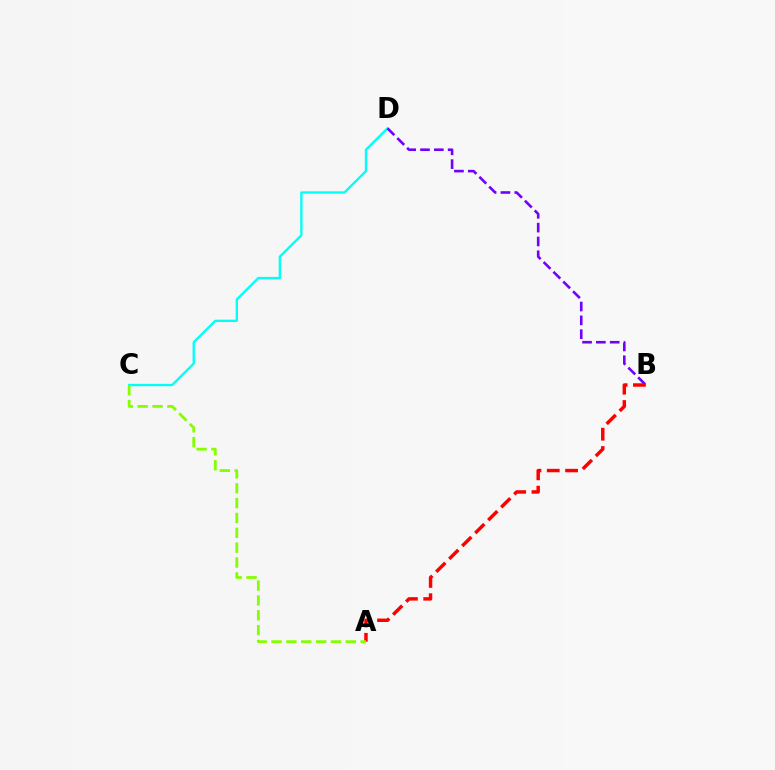{('C', 'D'): [{'color': '#00fff6', 'line_style': 'solid', 'thickness': 1.69}], ('B', 'D'): [{'color': '#7200ff', 'line_style': 'dashed', 'thickness': 1.88}], ('A', 'B'): [{'color': '#ff0000', 'line_style': 'dashed', 'thickness': 2.49}], ('A', 'C'): [{'color': '#84ff00', 'line_style': 'dashed', 'thickness': 2.02}]}